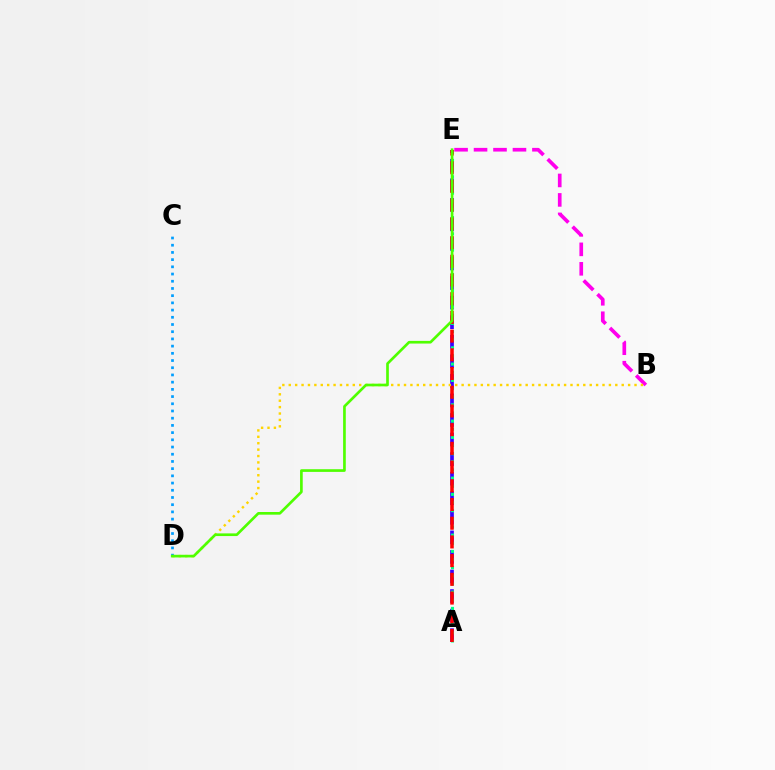{('C', 'D'): [{'color': '#009eff', 'line_style': 'dotted', 'thickness': 1.96}], ('B', 'E'): [{'color': '#ff00ed', 'line_style': 'dashed', 'thickness': 2.64}], ('A', 'E'): [{'color': '#3700ff', 'line_style': 'dashed', 'thickness': 2.66}, {'color': '#00ff86', 'line_style': 'dotted', 'thickness': 2.21}, {'color': '#ff0000', 'line_style': 'dashed', 'thickness': 2.54}], ('B', 'D'): [{'color': '#ffd500', 'line_style': 'dotted', 'thickness': 1.74}], ('D', 'E'): [{'color': '#4fff00', 'line_style': 'solid', 'thickness': 1.92}]}